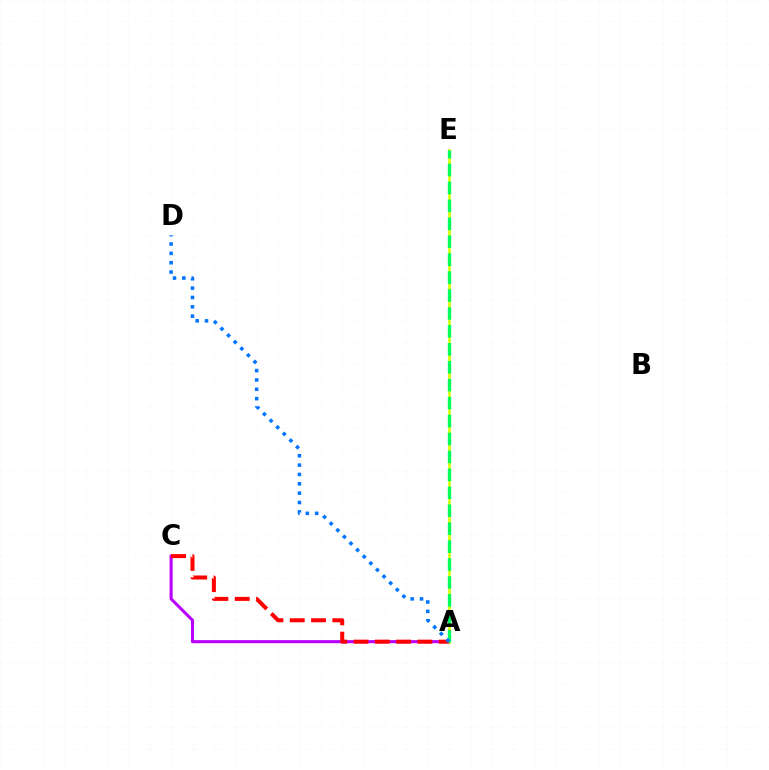{('A', 'C'): [{'color': '#b900ff', 'line_style': 'solid', 'thickness': 2.21}, {'color': '#ff0000', 'line_style': 'dashed', 'thickness': 2.89}], ('A', 'E'): [{'color': '#d1ff00', 'line_style': 'solid', 'thickness': 1.87}, {'color': '#00ff5c', 'line_style': 'dashed', 'thickness': 2.44}], ('A', 'D'): [{'color': '#0074ff', 'line_style': 'dotted', 'thickness': 2.54}]}